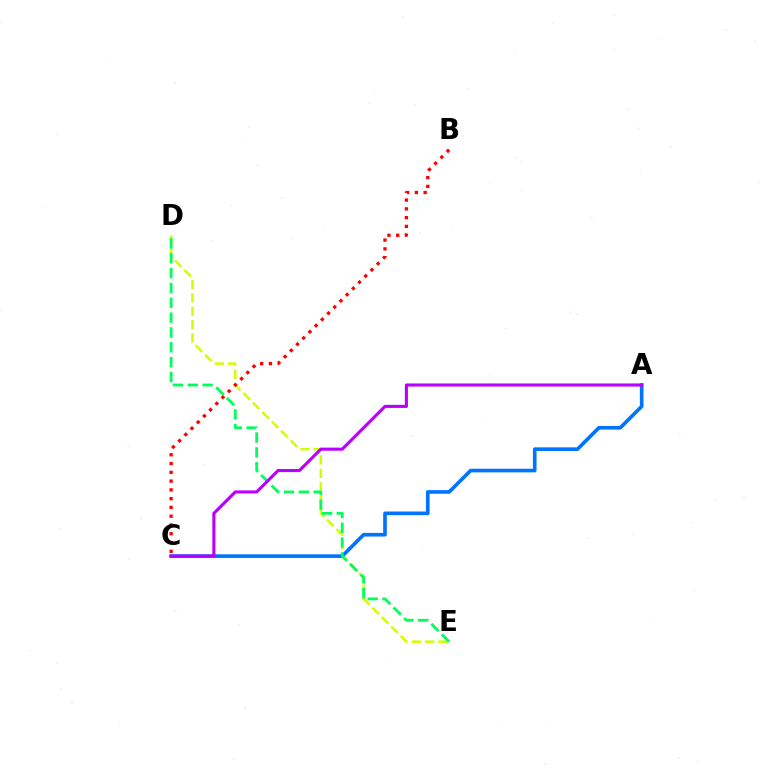{('D', 'E'): [{'color': '#d1ff00', 'line_style': 'dashed', 'thickness': 1.81}, {'color': '#00ff5c', 'line_style': 'dashed', 'thickness': 2.02}], ('A', 'C'): [{'color': '#0074ff', 'line_style': 'solid', 'thickness': 2.63}, {'color': '#b900ff', 'line_style': 'solid', 'thickness': 2.23}], ('B', 'C'): [{'color': '#ff0000', 'line_style': 'dotted', 'thickness': 2.38}]}